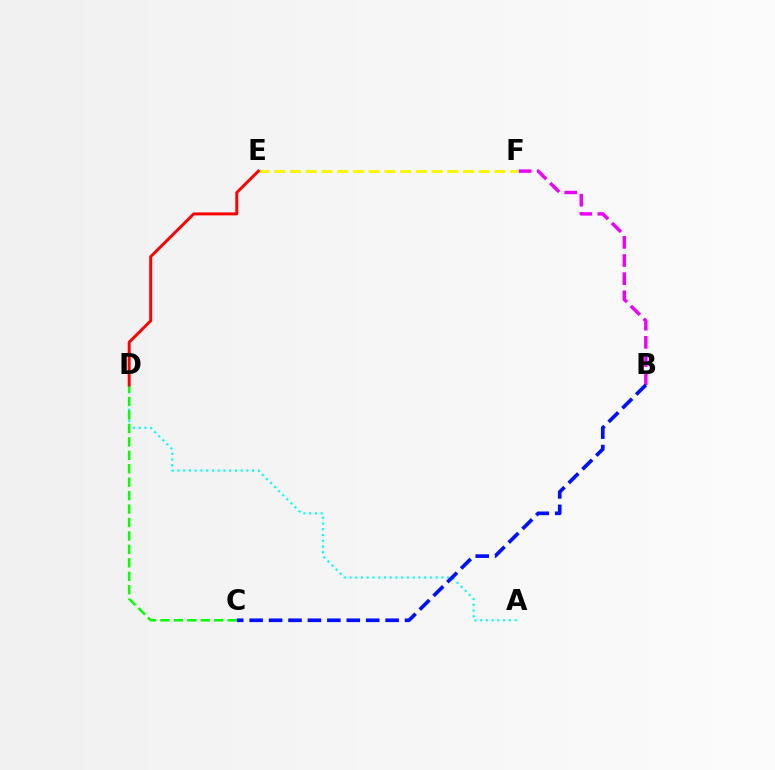{('A', 'D'): [{'color': '#00fff6', 'line_style': 'dotted', 'thickness': 1.56}], ('C', 'D'): [{'color': '#08ff00', 'line_style': 'dashed', 'thickness': 1.83}], ('B', 'F'): [{'color': '#ee00ff', 'line_style': 'dashed', 'thickness': 2.47}], ('E', 'F'): [{'color': '#fcf500', 'line_style': 'dashed', 'thickness': 2.14}], ('B', 'C'): [{'color': '#0010ff', 'line_style': 'dashed', 'thickness': 2.64}], ('D', 'E'): [{'color': '#ff0000', 'line_style': 'solid', 'thickness': 2.13}]}